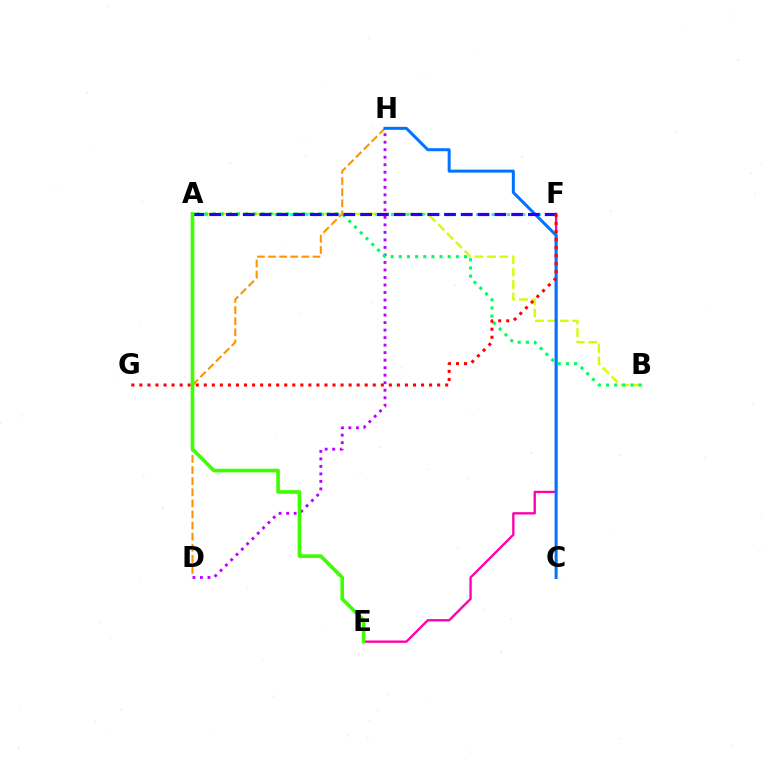{('D', 'H'): [{'color': '#b900ff', 'line_style': 'dotted', 'thickness': 2.04}, {'color': '#ff9400', 'line_style': 'dashed', 'thickness': 1.51}], ('E', 'F'): [{'color': '#ff00ac', 'line_style': 'solid', 'thickness': 1.69}], ('A', 'B'): [{'color': '#d1ff00', 'line_style': 'dashed', 'thickness': 1.69}, {'color': '#00ff5c', 'line_style': 'dotted', 'thickness': 2.22}], ('C', 'H'): [{'color': '#0074ff', 'line_style': 'solid', 'thickness': 2.16}], ('A', 'F'): [{'color': '#00fff6', 'line_style': 'dotted', 'thickness': 2.11}, {'color': '#2500ff', 'line_style': 'dashed', 'thickness': 2.28}], ('F', 'G'): [{'color': '#ff0000', 'line_style': 'dotted', 'thickness': 2.19}], ('A', 'E'): [{'color': '#3dff00', 'line_style': 'solid', 'thickness': 2.61}]}